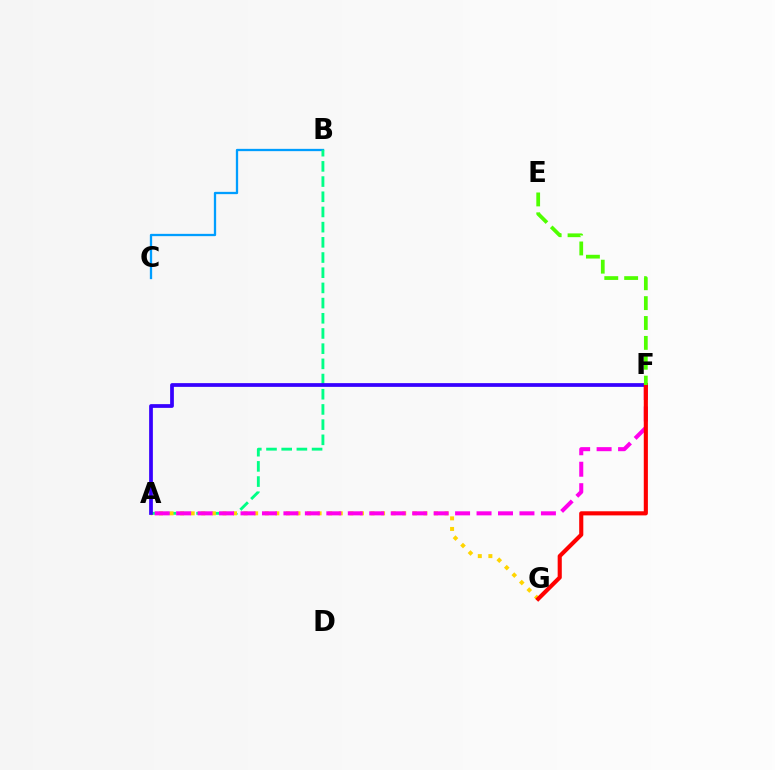{('B', 'C'): [{'color': '#009eff', 'line_style': 'solid', 'thickness': 1.65}], ('A', 'B'): [{'color': '#00ff86', 'line_style': 'dashed', 'thickness': 2.06}], ('A', 'G'): [{'color': '#ffd500', 'line_style': 'dotted', 'thickness': 2.87}], ('A', 'F'): [{'color': '#ff00ed', 'line_style': 'dashed', 'thickness': 2.92}, {'color': '#3700ff', 'line_style': 'solid', 'thickness': 2.69}], ('F', 'G'): [{'color': '#ff0000', 'line_style': 'solid', 'thickness': 2.96}], ('E', 'F'): [{'color': '#4fff00', 'line_style': 'dashed', 'thickness': 2.7}]}